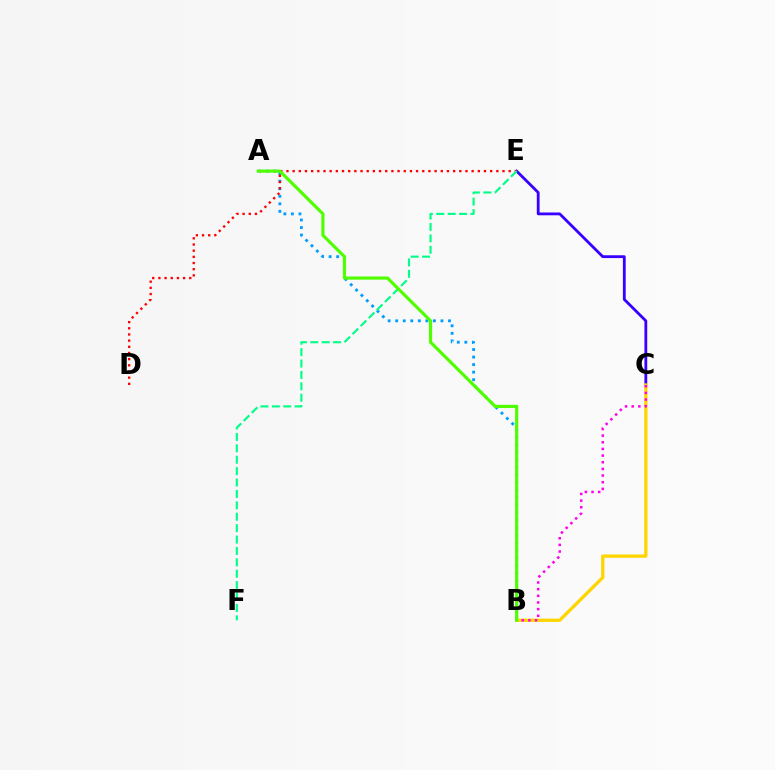{('C', 'E'): [{'color': '#3700ff', 'line_style': 'solid', 'thickness': 2.02}], ('B', 'C'): [{'color': '#ffd500', 'line_style': 'solid', 'thickness': 2.36}, {'color': '#ff00ed', 'line_style': 'dotted', 'thickness': 1.81}], ('A', 'B'): [{'color': '#009eff', 'line_style': 'dotted', 'thickness': 2.05}, {'color': '#4fff00', 'line_style': 'solid', 'thickness': 2.28}], ('D', 'E'): [{'color': '#ff0000', 'line_style': 'dotted', 'thickness': 1.68}], ('E', 'F'): [{'color': '#00ff86', 'line_style': 'dashed', 'thickness': 1.55}]}